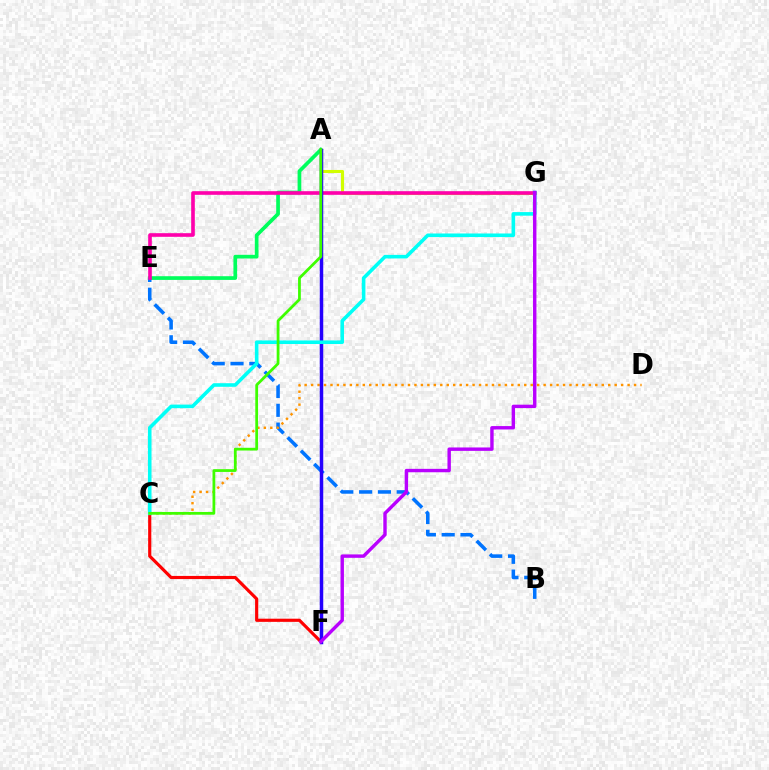{('A', 'E'): [{'color': '#00ff5c', 'line_style': 'solid', 'thickness': 2.66}], ('C', 'F'): [{'color': '#ff0000', 'line_style': 'solid', 'thickness': 2.27}], ('A', 'G'): [{'color': '#d1ff00', 'line_style': 'solid', 'thickness': 2.24}], ('B', 'E'): [{'color': '#0074ff', 'line_style': 'dashed', 'thickness': 2.55}], ('E', 'G'): [{'color': '#ff00ac', 'line_style': 'solid', 'thickness': 2.61}], ('C', 'D'): [{'color': '#ff9400', 'line_style': 'dotted', 'thickness': 1.75}], ('A', 'F'): [{'color': '#2500ff', 'line_style': 'solid', 'thickness': 2.51}], ('C', 'G'): [{'color': '#00fff6', 'line_style': 'solid', 'thickness': 2.58}], ('A', 'C'): [{'color': '#3dff00', 'line_style': 'solid', 'thickness': 1.99}], ('F', 'G'): [{'color': '#b900ff', 'line_style': 'solid', 'thickness': 2.45}]}